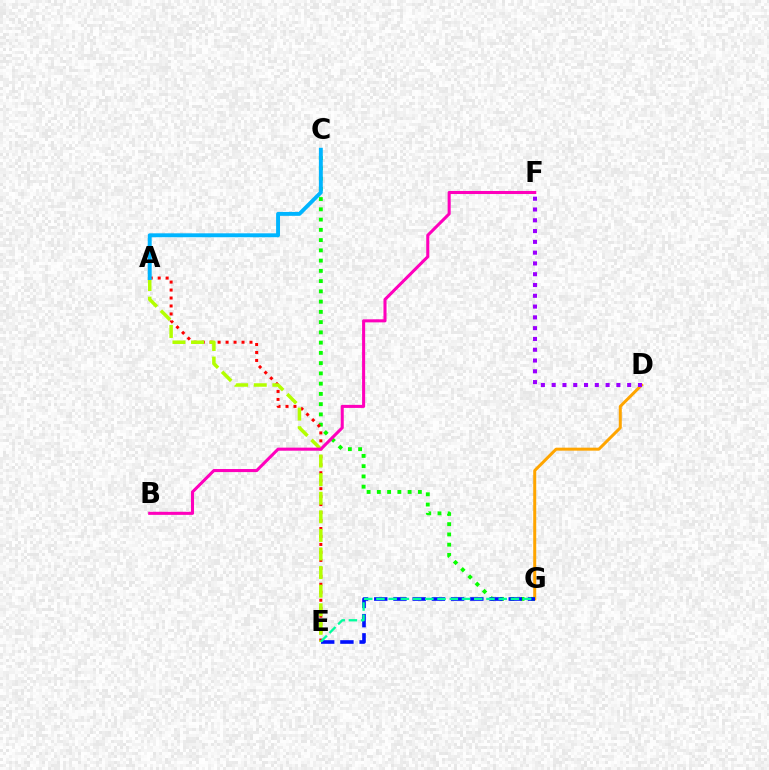{('D', 'G'): [{'color': '#ffa500', 'line_style': 'solid', 'thickness': 2.16}], ('C', 'G'): [{'color': '#08ff00', 'line_style': 'dotted', 'thickness': 2.79}], ('A', 'E'): [{'color': '#ff0000', 'line_style': 'dotted', 'thickness': 2.16}, {'color': '#b3ff00', 'line_style': 'dashed', 'thickness': 2.53}], ('E', 'G'): [{'color': '#0010ff', 'line_style': 'dashed', 'thickness': 2.61}, {'color': '#00ff9d', 'line_style': 'dashed', 'thickness': 1.66}], ('A', 'C'): [{'color': '#00b5ff', 'line_style': 'solid', 'thickness': 2.82}], ('D', 'F'): [{'color': '#9b00ff', 'line_style': 'dotted', 'thickness': 2.93}], ('B', 'F'): [{'color': '#ff00bd', 'line_style': 'solid', 'thickness': 2.21}]}